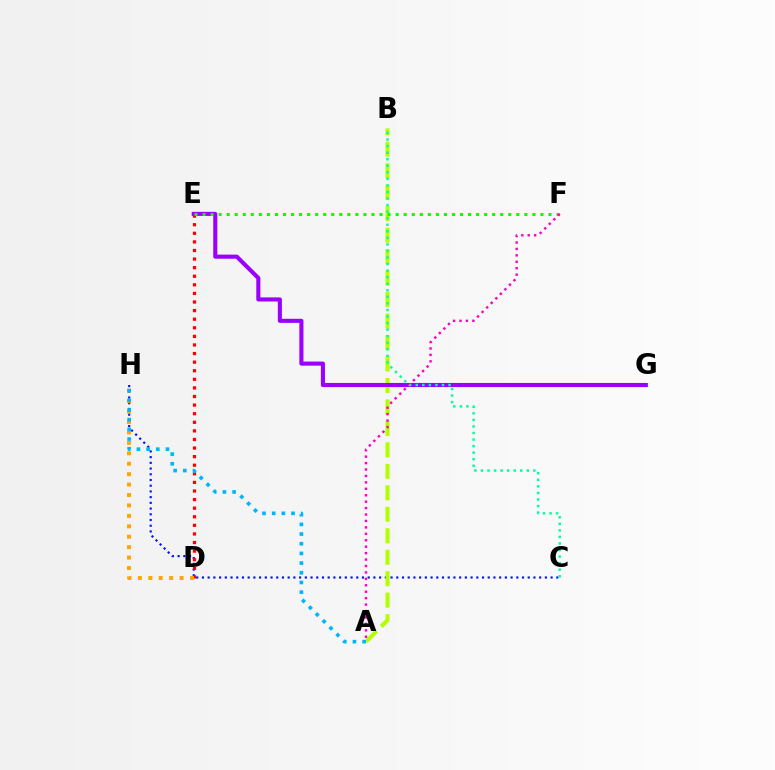{('C', 'H'): [{'color': '#0010ff', 'line_style': 'dotted', 'thickness': 1.55}], ('D', 'E'): [{'color': '#ff0000', 'line_style': 'dotted', 'thickness': 2.33}], ('A', 'B'): [{'color': '#b3ff00', 'line_style': 'dashed', 'thickness': 2.92}], ('E', 'G'): [{'color': '#9b00ff', 'line_style': 'solid', 'thickness': 2.95}], ('D', 'H'): [{'color': '#ffa500', 'line_style': 'dotted', 'thickness': 2.83}], ('E', 'F'): [{'color': '#08ff00', 'line_style': 'dotted', 'thickness': 2.19}], ('A', 'F'): [{'color': '#ff00bd', 'line_style': 'dotted', 'thickness': 1.75}], ('B', 'C'): [{'color': '#00ff9d', 'line_style': 'dotted', 'thickness': 1.78}], ('A', 'H'): [{'color': '#00b5ff', 'line_style': 'dotted', 'thickness': 2.63}]}